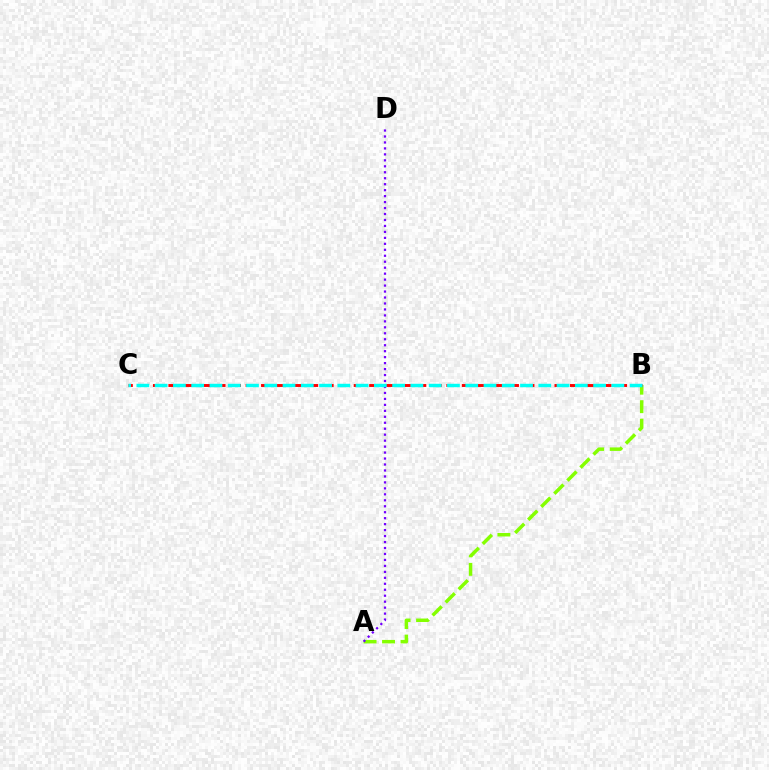{('A', 'B'): [{'color': '#84ff00', 'line_style': 'dashed', 'thickness': 2.51}], ('B', 'C'): [{'color': '#ff0000', 'line_style': 'dashed', 'thickness': 2.1}, {'color': '#00fff6', 'line_style': 'dashed', 'thickness': 2.48}], ('A', 'D'): [{'color': '#7200ff', 'line_style': 'dotted', 'thickness': 1.62}]}